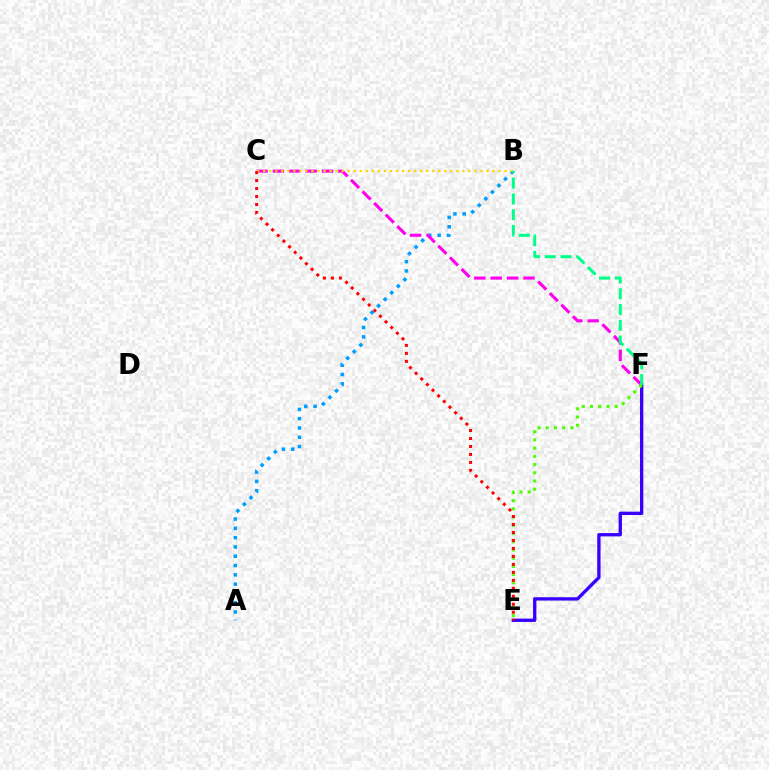{('A', 'B'): [{'color': '#009eff', 'line_style': 'dotted', 'thickness': 2.53}], ('E', 'F'): [{'color': '#3700ff', 'line_style': 'solid', 'thickness': 2.39}, {'color': '#4fff00', 'line_style': 'dotted', 'thickness': 2.23}], ('C', 'F'): [{'color': '#ff00ed', 'line_style': 'dashed', 'thickness': 2.23}], ('B', 'C'): [{'color': '#ffd500', 'line_style': 'dotted', 'thickness': 1.64}], ('B', 'F'): [{'color': '#00ff86', 'line_style': 'dashed', 'thickness': 2.14}], ('C', 'E'): [{'color': '#ff0000', 'line_style': 'dotted', 'thickness': 2.17}]}